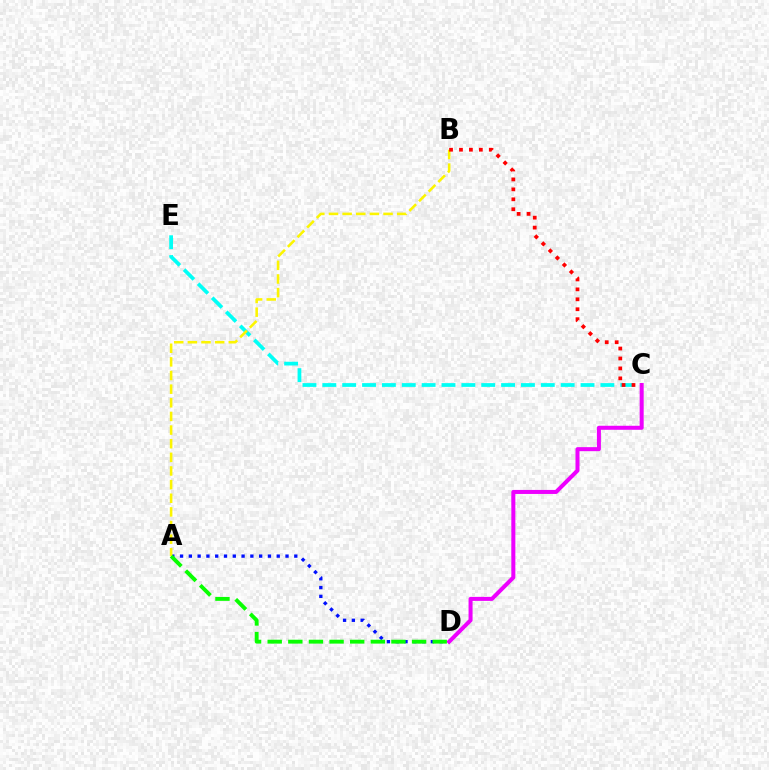{('C', 'E'): [{'color': '#00fff6', 'line_style': 'dashed', 'thickness': 2.7}], ('A', 'D'): [{'color': '#0010ff', 'line_style': 'dotted', 'thickness': 2.39}, {'color': '#08ff00', 'line_style': 'dashed', 'thickness': 2.8}], ('A', 'B'): [{'color': '#fcf500', 'line_style': 'dashed', 'thickness': 1.85}], ('C', 'D'): [{'color': '#ee00ff', 'line_style': 'solid', 'thickness': 2.89}], ('B', 'C'): [{'color': '#ff0000', 'line_style': 'dotted', 'thickness': 2.7}]}